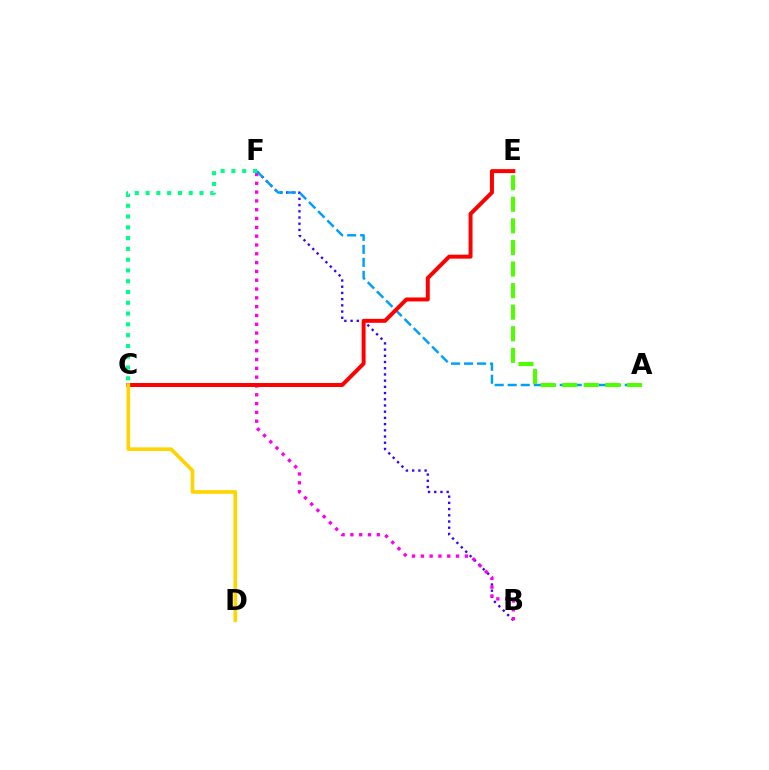{('B', 'F'): [{'color': '#3700ff', 'line_style': 'dotted', 'thickness': 1.69}, {'color': '#ff00ed', 'line_style': 'dotted', 'thickness': 2.39}], ('A', 'F'): [{'color': '#009eff', 'line_style': 'dashed', 'thickness': 1.77}], ('C', 'F'): [{'color': '#00ff86', 'line_style': 'dotted', 'thickness': 2.93}], ('A', 'E'): [{'color': '#4fff00', 'line_style': 'dashed', 'thickness': 2.93}], ('C', 'E'): [{'color': '#ff0000', 'line_style': 'solid', 'thickness': 2.86}], ('C', 'D'): [{'color': '#ffd500', 'line_style': 'solid', 'thickness': 2.62}]}